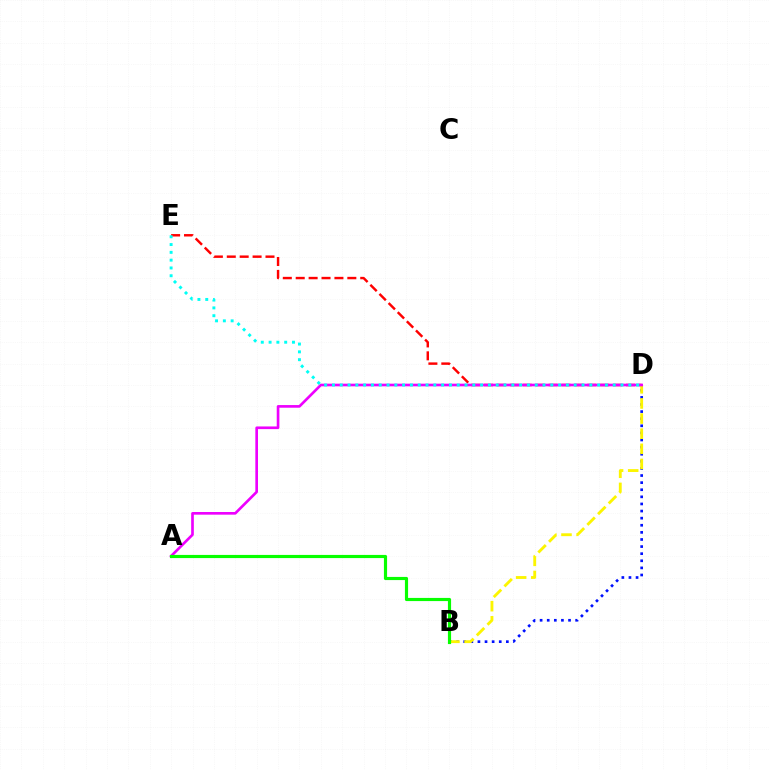{('D', 'E'): [{'color': '#ff0000', 'line_style': 'dashed', 'thickness': 1.75}, {'color': '#00fff6', 'line_style': 'dotted', 'thickness': 2.12}], ('B', 'D'): [{'color': '#0010ff', 'line_style': 'dotted', 'thickness': 1.93}, {'color': '#fcf500', 'line_style': 'dashed', 'thickness': 2.05}], ('A', 'D'): [{'color': '#ee00ff', 'line_style': 'solid', 'thickness': 1.92}], ('A', 'B'): [{'color': '#08ff00', 'line_style': 'solid', 'thickness': 2.27}]}